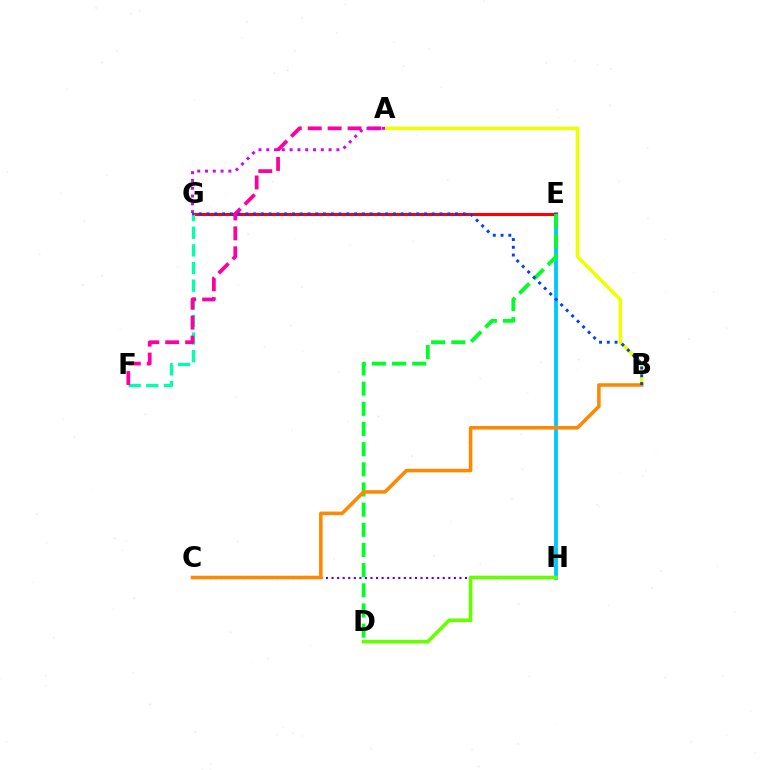{('A', 'B'): [{'color': '#eeff00', 'line_style': 'solid', 'thickness': 2.54}], ('C', 'H'): [{'color': '#4f00ff', 'line_style': 'dotted', 'thickness': 1.51}], ('E', 'H'): [{'color': '#00c7ff', 'line_style': 'solid', 'thickness': 2.73}], ('E', 'G'): [{'color': '#ff0000', 'line_style': 'solid', 'thickness': 2.21}], ('F', 'G'): [{'color': '#00ffaf', 'line_style': 'dashed', 'thickness': 2.4}], ('D', 'E'): [{'color': '#00ff27', 'line_style': 'dashed', 'thickness': 2.74}], ('D', 'H'): [{'color': '#66ff00', 'line_style': 'solid', 'thickness': 2.62}], ('B', 'C'): [{'color': '#ff8800', 'line_style': 'solid', 'thickness': 2.56}], ('A', 'F'): [{'color': '#ff00a0', 'line_style': 'dashed', 'thickness': 2.71}], ('B', 'G'): [{'color': '#003fff', 'line_style': 'dotted', 'thickness': 2.11}], ('A', 'G'): [{'color': '#d600ff', 'line_style': 'dotted', 'thickness': 2.12}]}